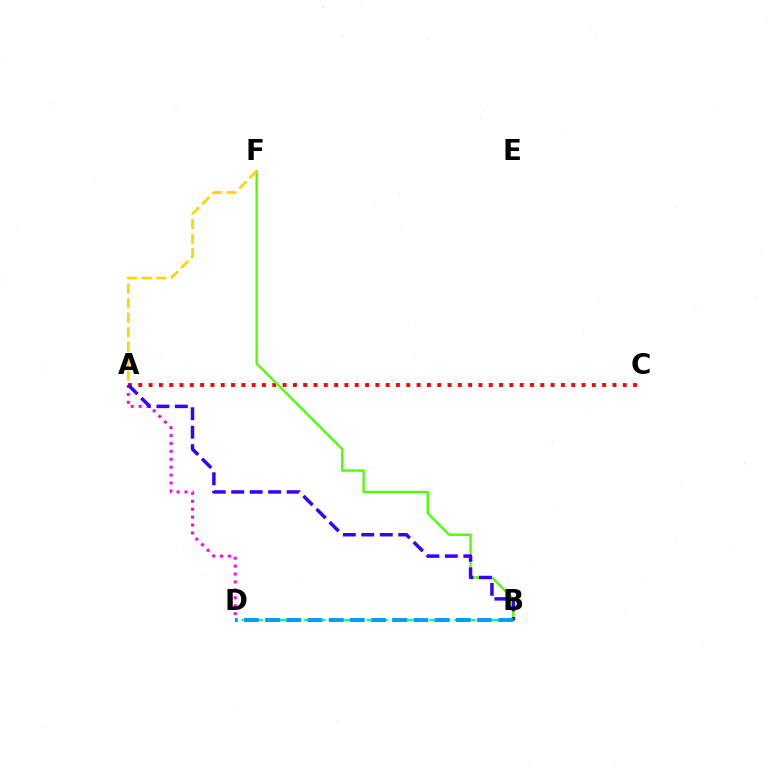{('B', 'D'): [{'color': '#00ff86', 'line_style': 'dashed', 'thickness': 1.7}, {'color': '#009eff', 'line_style': 'dashed', 'thickness': 2.88}], ('A', 'C'): [{'color': '#ff0000', 'line_style': 'dotted', 'thickness': 2.8}], ('B', 'F'): [{'color': '#4fff00', 'line_style': 'solid', 'thickness': 1.71}], ('A', 'D'): [{'color': '#ff00ed', 'line_style': 'dotted', 'thickness': 2.15}], ('A', 'F'): [{'color': '#ffd500', 'line_style': 'dashed', 'thickness': 1.97}], ('A', 'B'): [{'color': '#3700ff', 'line_style': 'dashed', 'thickness': 2.51}]}